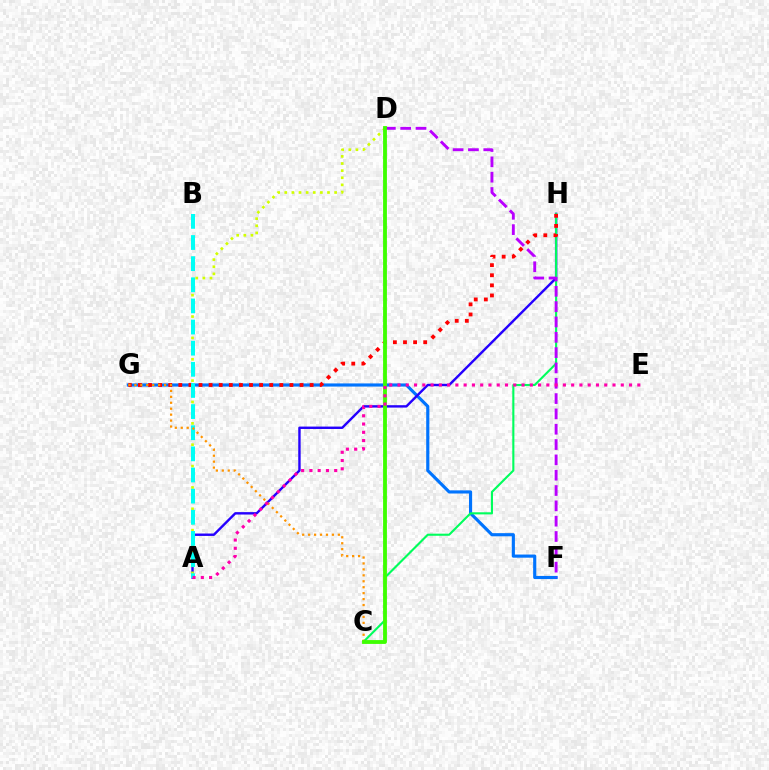{('F', 'G'): [{'color': '#0074ff', 'line_style': 'solid', 'thickness': 2.26}], ('A', 'H'): [{'color': '#2500ff', 'line_style': 'solid', 'thickness': 1.73}], ('A', 'D'): [{'color': '#d1ff00', 'line_style': 'dotted', 'thickness': 1.93}], ('C', 'H'): [{'color': '#00ff5c', 'line_style': 'solid', 'thickness': 1.52}], ('D', 'F'): [{'color': '#b900ff', 'line_style': 'dashed', 'thickness': 2.08}], ('G', 'H'): [{'color': '#ff0000', 'line_style': 'dotted', 'thickness': 2.74}], ('A', 'B'): [{'color': '#00fff6', 'line_style': 'dashed', 'thickness': 2.87}], ('C', 'G'): [{'color': '#ff9400', 'line_style': 'dotted', 'thickness': 1.61}], ('C', 'D'): [{'color': '#3dff00', 'line_style': 'solid', 'thickness': 2.76}], ('A', 'E'): [{'color': '#ff00ac', 'line_style': 'dotted', 'thickness': 2.25}]}